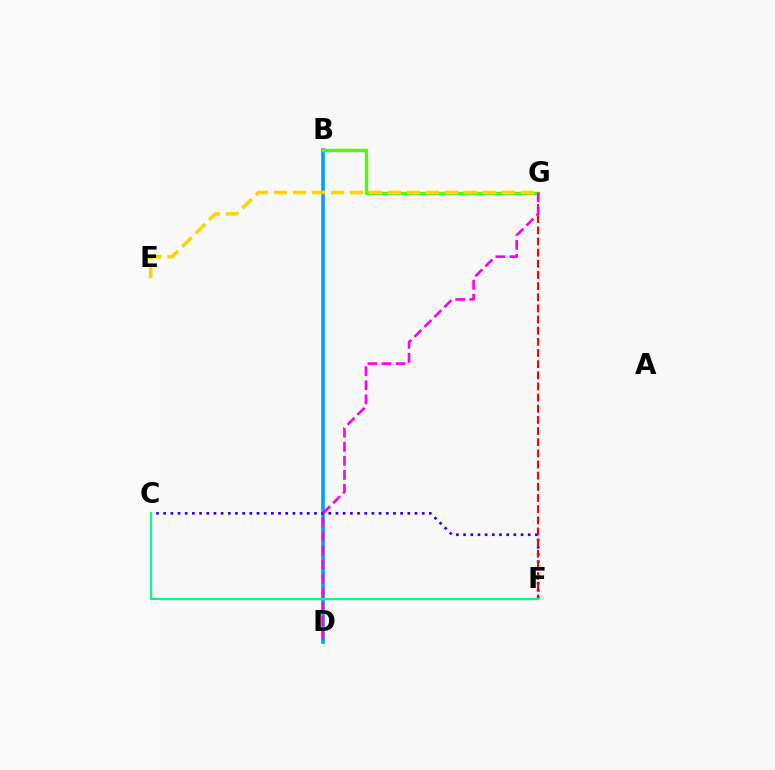{('B', 'D'): [{'color': '#009eff', 'line_style': 'solid', 'thickness': 2.57}], ('C', 'F'): [{'color': '#3700ff', 'line_style': 'dotted', 'thickness': 1.95}, {'color': '#00ff86', 'line_style': 'solid', 'thickness': 1.61}], ('F', 'G'): [{'color': '#ff0000', 'line_style': 'dashed', 'thickness': 1.51}], ('B', 'G'): [{'color': '#4fff00', 'line_style': 'solid', 'thickness': 2.46}], ('D', 'G'): [{'color': '#ff00ed', 'line_style': 'dashed', 'thickness': 1.91}], ('E', 'G'): [{'color': '#ffd500', 'line_style': 'dashed', 'thickness': 2.58}]}